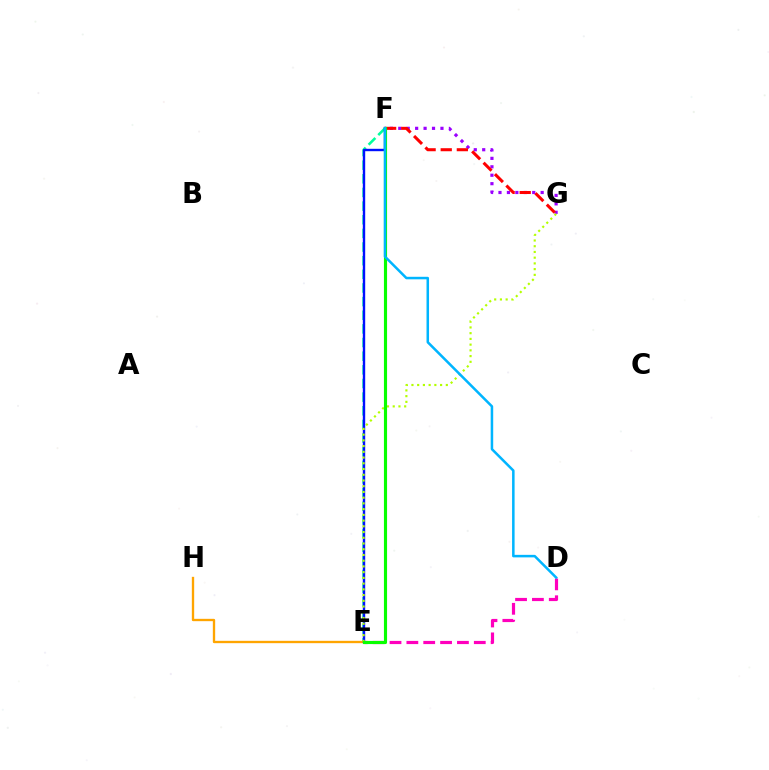{('F', 'G'): [{'color': '#9b00ff', 'line_style': 'dotted', 'thickness': 2.29}, {'color': '#ff0000', 'line_style': 'dashed', 'thickness': 2.19}], ('D', 'E'): [{'color': '#ff00bd', 'line_style': 'dashed', 'thickness': 2.29}], ('E', 'F'): [{'color': '#00ff9d', 'line_style': 'dashed', 'thickness': 1.85}, {'color': '#0010ff', 'line_style': 'solid', 'thickness': 1.73}, {'color': '#08ff00', 'line_style': 'solid', 'thickness': 2.25}], ('E', 'H'): [{'color': '#ffa500', 'line_style': 'solid', 'thickness': 1.68}], ('E', 'G'): [{'color': '#b3ff00', 'line_style': 'dotted', 'thickness': 1.56}], ('D', 'F'): [{'color': '#00b5ff', 'line_style': 'solid', 'thickness': 1.82}]}